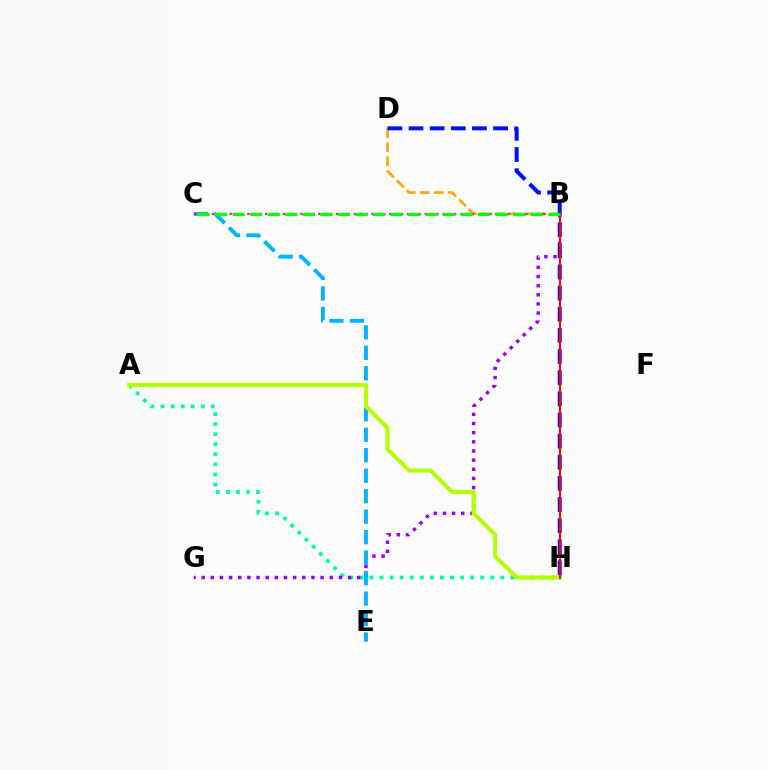{('B', 'D'): [{'color': '#ffa500', 'line_style': 'dashed', 'thickness': 1.9}], ('A', 'H'): [{'color': '#00ff9d', 'line_style': 'dotted', 'thickness': 2.74}, {'color': '#b3ff00', 'line_style': 'solid', 'thickness': 2.91}], ('B', 'G'): [{'color': '#9b00ff', 'line_style': 'dotted', 'thickness': 2.49}], ('D', 'H'): [{'color': '#0010ff', 'line_style': 'dashed', 'thickness': 2.87}], ('C', 'E'): [{'color': '#00b5ff', 'line_style': 'dashed', 'thickness': 2.78}], ('B', 'C'): [{'color': '#ff00bd', 'line_style': 'dotted', 'thickness': 1.61}, {'color': '#08ff00', 'line_style': 'dashed', 'thickness': 2.38}], ('B', 'H'): [{'color': '#ff0000', 'line_style': 'solid', 'thickness': 1.51}]}